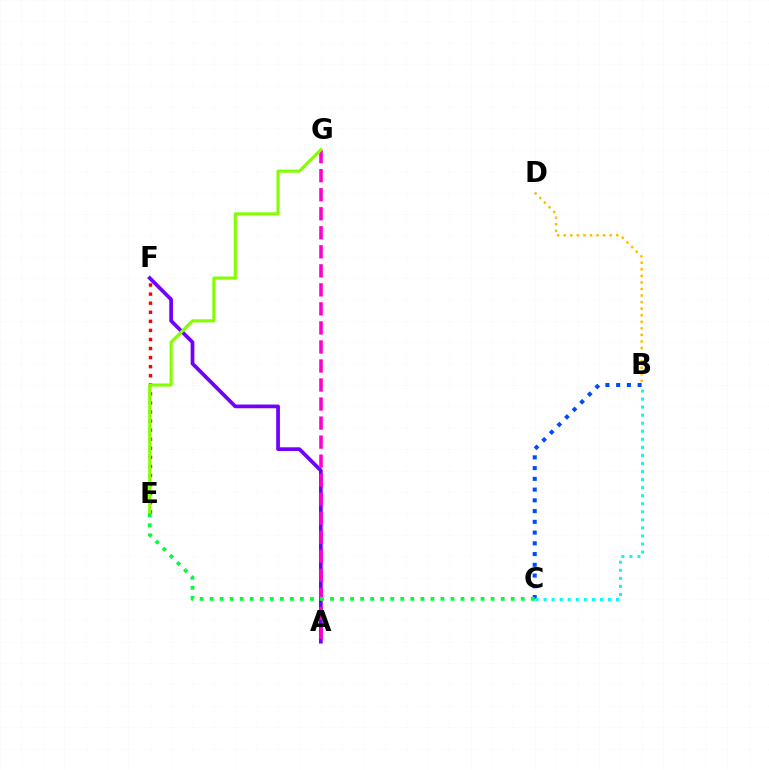{('A', 'F'): [{'color': '#7200ff', 'line_style': 'solid', 'thickness': 2.68}], ('B', 'C'): [{'color': '#004bff', 'line_style': 'dotted', 'thickness': 2.92}, {'color': '#00fff6', 'line_style': 'dotted', 'thickness': 2.19}], ('A', 'G'): [{'color': '#ff00cf', 'line_style': 'dashed', 'thickness': 2.59}], ('E', 'F'): [{'color': '#ff0000', 'line_style': 'dotted', 'thickness': 2.46}], ('E', 'G'): [{'color': '#84ff00', 'line_style': 'solid', 'thickness': 2.24}], ('B', 'D'): [{'color': '#ffbd00', 'line_style': 'dotted', 'thickness': 1.78}], ('C', 'E'): [{'color': '#00ff39', 'line_style': 'dotted', 'thickness': 2.73}]}